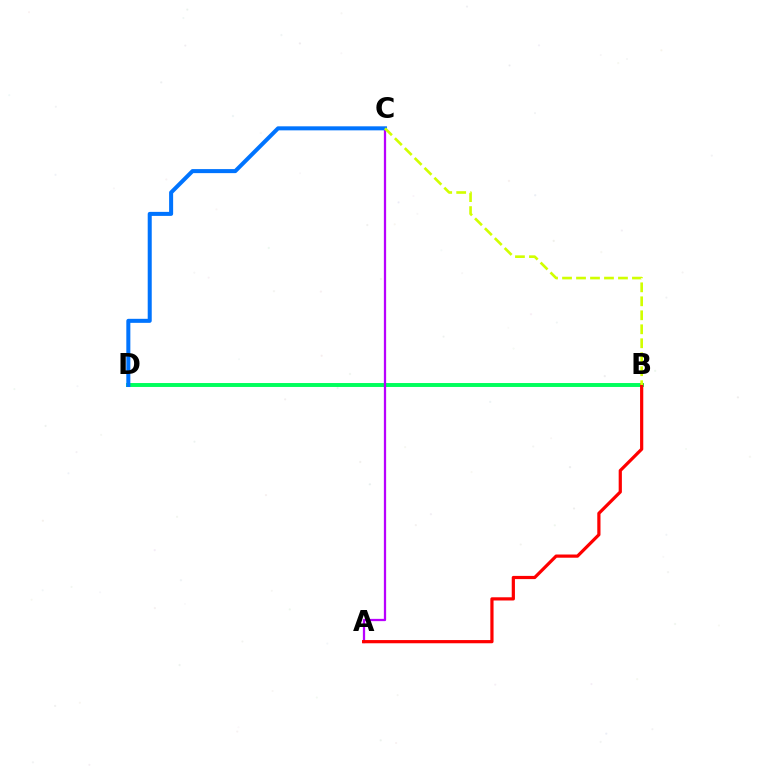{('B', 'D'): [{'color': '#00ff5c', 'line_style': 'solid', 'thickness': 2.83}], ('A', 'C'): [{'color': '#b900ff', 'line_style': 'solid', 'thickness': 1.63}], ('C', 'D'): [{'color': '#0074ff', 'line_style': 'solid', 'thickness': 2.9}], ('A', 'B'): [{'color': '#ff0000', 'line_style': 'solid', 'thickness': 2.31}], ('B', 'C'): [{'color': '#d1ff00', 'line_style': 'dashed', 'thickness': 1.9}]}